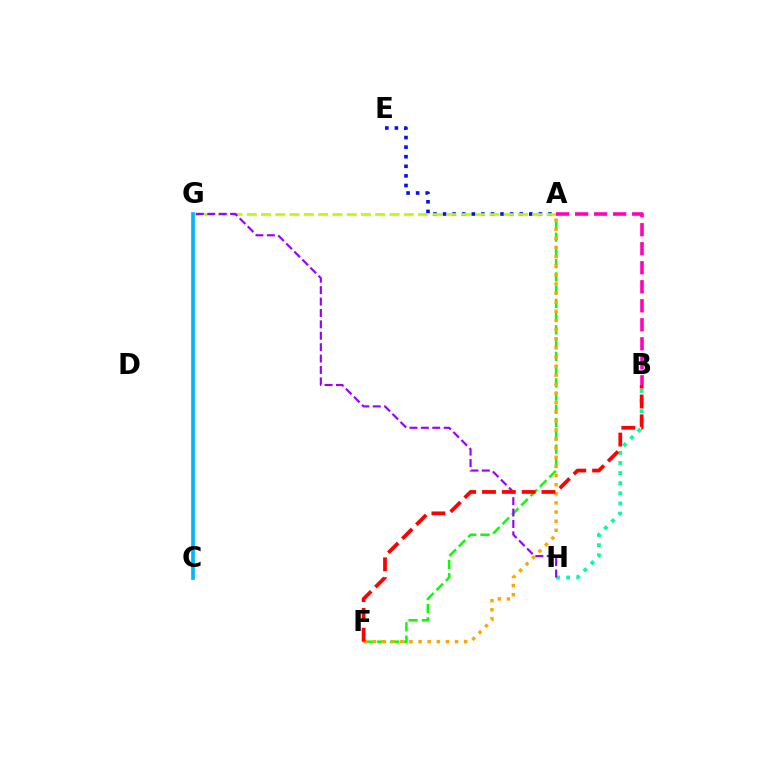{('B', 'H'): [{'color': '#00ff9d', 'line_style': 'dotted', 'thickness': 2.75}], ('A', 'E'): [{'color': '#0010ff', 'line_style': 'dotted', 'thickness': 2.6}], ('A', 'F'): [{'color': '#08ff00', 'line_style': 'dashed', 'thickness': 1.8}, {'color': '#ffa500', 'line_style': 'dotted', 'thickness': 2.48}], ('A', 'G'): [{'color': '#b3ff00', 'line_style': 'dashed', 'thickness': 1.94}], ('A', 'B'): [{'color': '#ff00bd', 'line_style': 'dashed', 'thickness': 2.58}], ('G', 'H'): [{'color': '#9b00ff', 'line_style': 'dashed', 'thickness': 1.55}], ('B', 'F'): [{'color': '#ff0000', 'line_style': 'dashed', 'thickness': 2.69}], ('C', 'G'): [{'color': '#00b5ff', 'line_style': 'solid', 'thickness': 2.65}]}